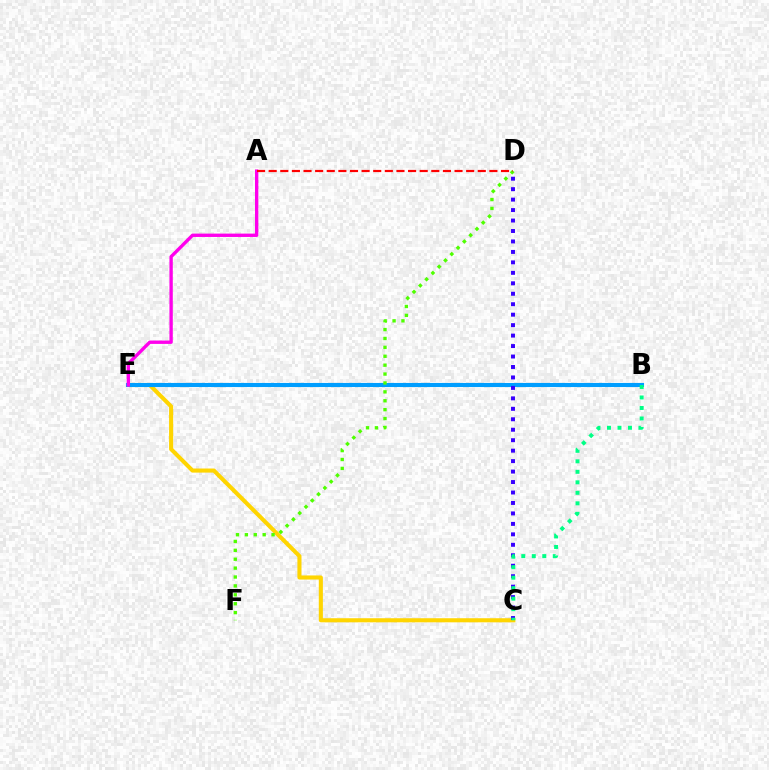{('C', 'E'): [{'color': '#ffd500', 'line_style': 'solid', 'thickness': 2.95}], ('B', 'E'): [{'color': '#009eff', 'line_style': 'solid', 'thickness': 2.95}], ('D', 'F'): [{'color': '#4fff00', 'line_style': 'dotted', 'thickness': 2.42}], ('A', 'E'): [{'color': '#ff00ed', 'line_style': 'solid', 'thickness': 2.42}], ('C', 'D'): [{'color': '#3700ff', 'line_style': 'dotted', 'thickness': 2.84}], ('B', 'C'): [{'color': '#00ff86', 'line_style': 'dotted', 'thickness': 2.85}], ('A', 'D'): [{'color': '#ff0000', 'line_style': 'dashed', 'thickness': 1.58}]}